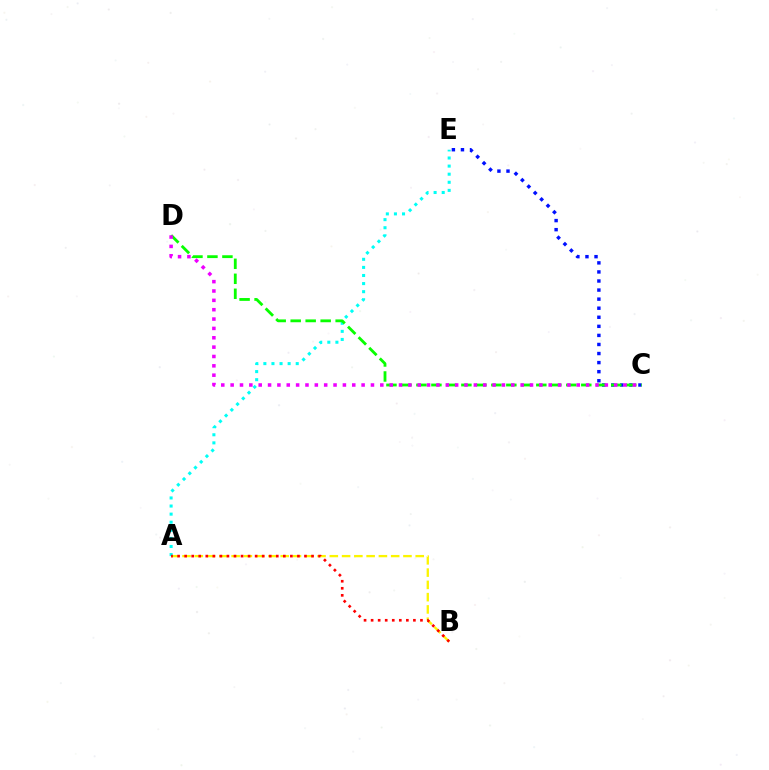{('C', 'E'): [{'color': '#0010ff', 'line_style': 'dotted', 'thickness': 2.46}], ('A', 'B'): [{'color': '#fcf500', 'line_style': 'dashed', 'thickness': 1.67}, {'color': '#ff0000', 'line_style': 'dotted', 'thickness': 1.92}], ('A', 'E'): [{'color': '#00fff6', 'line_style': 'dotted', 'thickness': 2.2}], ('C', 'D'): [{'color': '#08ff00', 'line_style': 'dashed', 'thickness': 2.04}, {'color': '#ee00ff', 'line_style': 'dotted', 'thickness': 2.54}]}